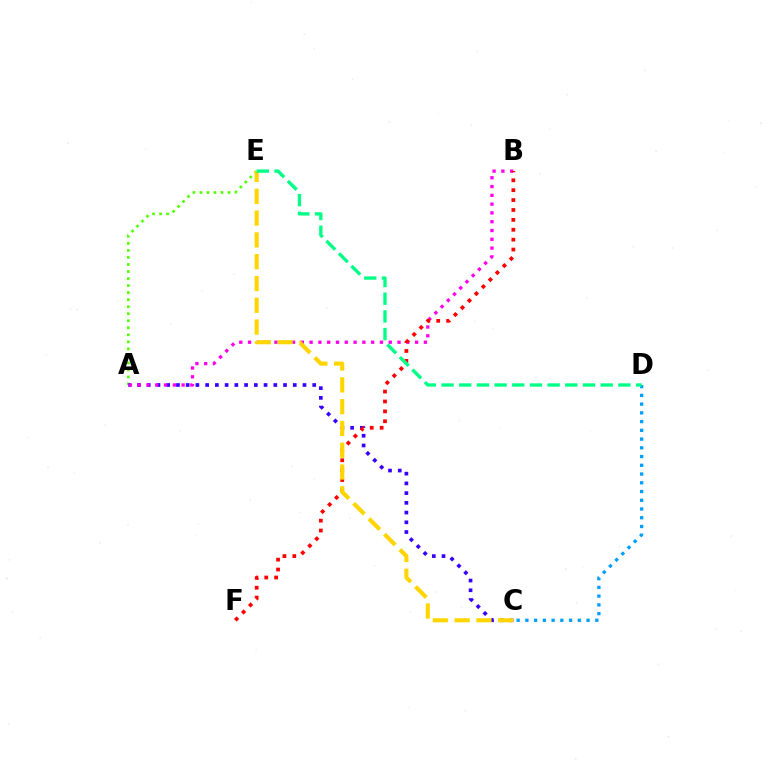{('A', 'E'): [{'color': '#4fff00', 'line_style': 'dotted', 'thickness': 1.91}], ('A', 'C'): [{'color': '#3700ff', 'line_style': 'dotted', 'thickness': 2.64}], ('A', 'B'): [{'color': '#ff00ed', 'line_style': 'dotted', 'thickness': 2.39}], ('C', 'D'): [{'color': '#009eff', 'line_style': 'dotted', 'thickness': 2.37}], ('B', 'F'): [{'color': '#ff0000', 'line_style': 'dotted', 'thickness': 2.69}], ('C', 'E'): [{'color': '#ffd500', 'line_style': 'dashed', 'thickness': 2.96}], ('D', 'E'): [{'color': '#00ff86', 'line_style': 'dashed', 'thickness': 2.4}]}